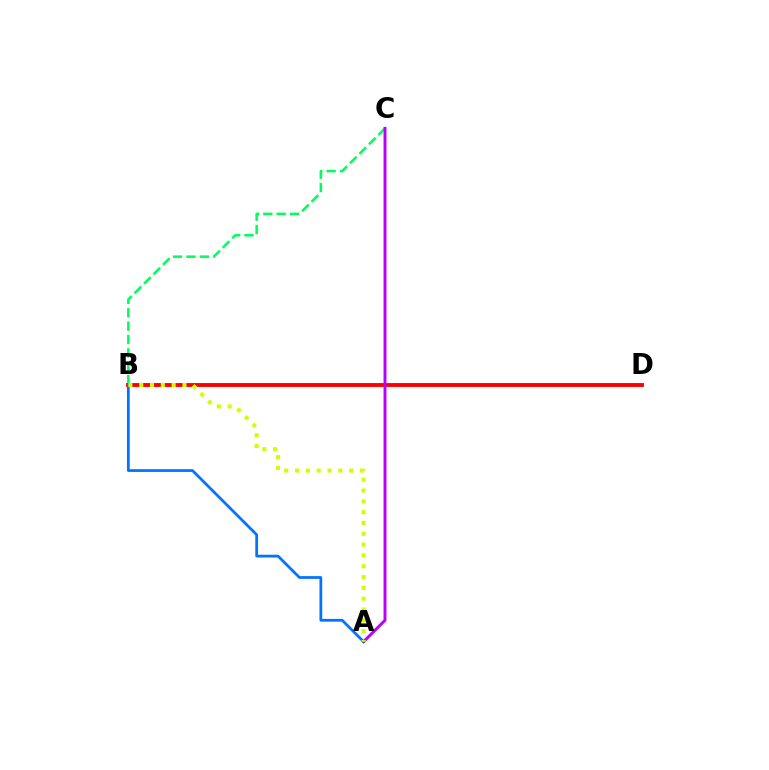{('B', 'C'): [{'color': '#00ff5c', 'line_style': 'dashed', 'thickness': 1.82}], ('B', 'D'): [{'color': '#ff0000', 'line_style': 'solid', 'thickness': 2.79}], ('A', 'C'): [{'color': '#b900ff', 'line_style': 'solid', 'thickness': 2.1}], ('A', 'B'): [{'color': '#0074ff', 'line_style': 'solid', 'thickness': 1.98}, {'color': '#d1ff00', 'line_style': 'dotted', 'thickness': 2.94}]}